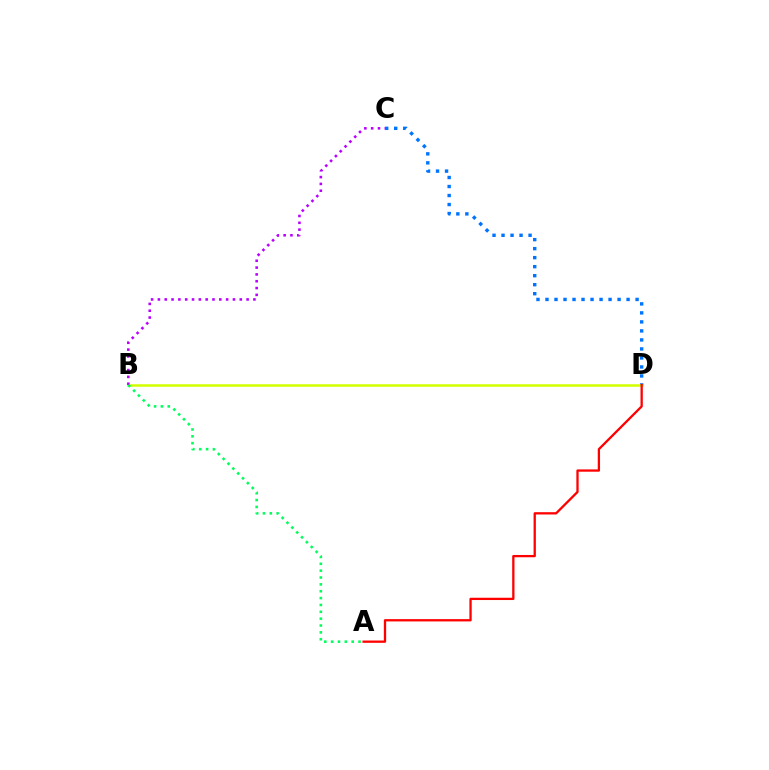{('C', 'D'): [{'color': '#0074ff', 'line_style': 'dotted', 'thickness': 2.45}], ('B', 'D'): [{'color': '#d1ff00', 'line_style': 'solid', 'thickness': 1.81}], ('A', 'D'): [{'color': '#ff0000', 'line_style': 'solid', 'thickness': 1.65}], ('B', 'C'): [{'color': '#b900ff', 'line_style': 'dotted', 'thickness': 1.85}], ('A', 'B'): [{'color': '#00ff5c', 'line_style': 'dotted', 'thickness': 1.86}]}